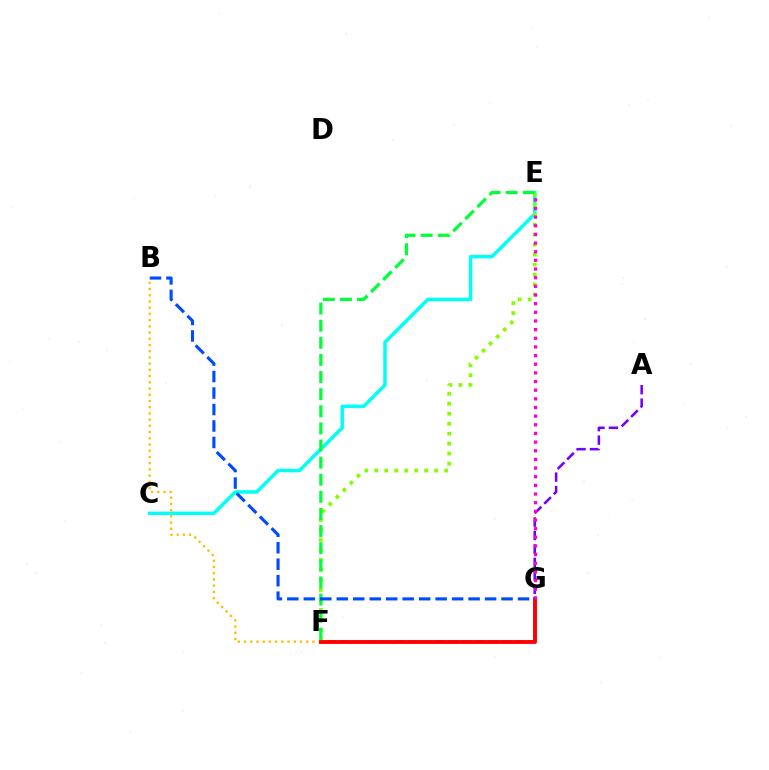{('B', 'F'): [{'color': '#ffbd00', 'line_style': 'dotted', 'thickness': 1.69}], ('A', 'F'): [{'color': '#7200ff', 'line_style': 'dashed', 'thickness': 1.83}], ('C', 'E'): [{'color': '#00fff6', 'line_style': 'solid', 'thickness': 2.51}], ('E', 'F'): [{'color': '#84ff00', 'line_style': 'dotted', 'thickness': 2.71}, {'color': '#00ff39', 'line_style': 'dashed', 'thickness': 2.33}], ('F', 'G'): [{'color': '#ff0000', 'line_style': 'solid', 'thickness': 2.79}], ('E', 'G'): [{'color': '#ff00cf', 'line_style': 'dotted', 'thickness': 2.35}], ('B', 'G'): [{'color': '#004bff', 'line_style': 'dashed', 'thickness': 2.24}]}